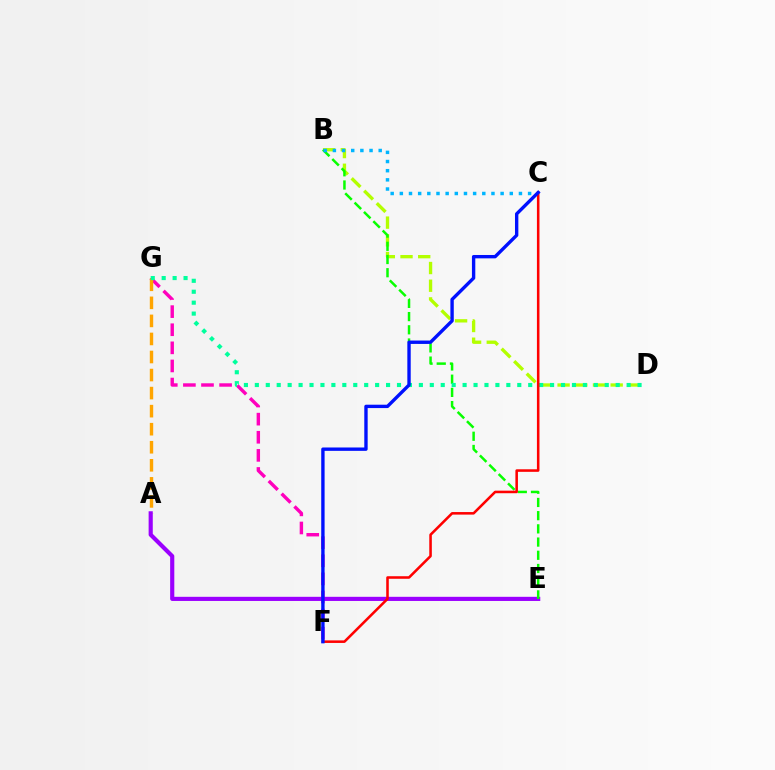{('F', 'G'): [{'color': '#ff00bd', 'line_style': 'dashed', 'thickness': 2.46}], ('A', 'G'): [{'color': '#ffa500', 'line_style': 'dashed', 'thickness': 2.45}], ('B', 'D'): [{'color': '#b3ff00', 'line_style': 'dashed', 'thickness': 2.4}], ('A', 'E'): [{'color': '#9b00ff', 'line_style': 'solid', 'thickness': 2.99}], ('B', 'E'): [{'color': '#08ff00', 'line_style': 'dashed', 'thickness': 1.79}], ('D', 'G'): [{'color': '#00ff9d', 'line_style': 'dotted', 'thickness': 2.97}], ('B', 'C'): [{'color': '#00b5ff', 'line_style': 'dotted', 'thickness': 2.49}], ('C', 'F'): [{'color': '#ff0000', 'line_style': 'solid', 'thickness': 1.84}, {'color': '#0010ff', 'line_style': 'solid', 'thickness': 2.42}]}